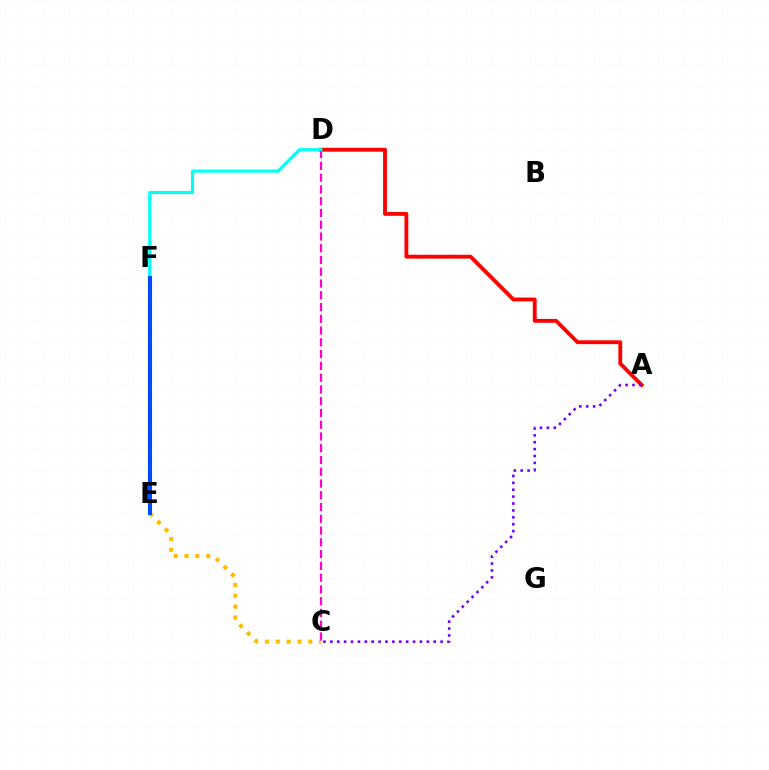{('E', 'F'): [{'color': '#00ff39', 'line_style': 'dashed', 'thickness': 2.85}, {'color': '#84ff00', 'line_style': 'solid', 'thickness': 1.91}, {'color': '#004bff', 'line_style': 'solid', 'thickness': 2.93}], ('C', 'E'): [{'color': '#ffbd00', 'line_style': 'dotted', 'thickness': 2.94}], ('A', 'D'): [{'color': '#ff0000', 'line_style': 'solid', 'thickness': 2.77}], ('C', 'D'): [{'color': '#ff00cf', 'line_style': 'dashed', 'thickness': 1.6}], ('D', 'F'): [{'color': '#00fff6', 'line_style': 'solid', 'thickness': 2.25}], ('A', 'C'): [{'color': '#7200ff', 'line_style': 'dotted', 'thickness': 1.87}]}